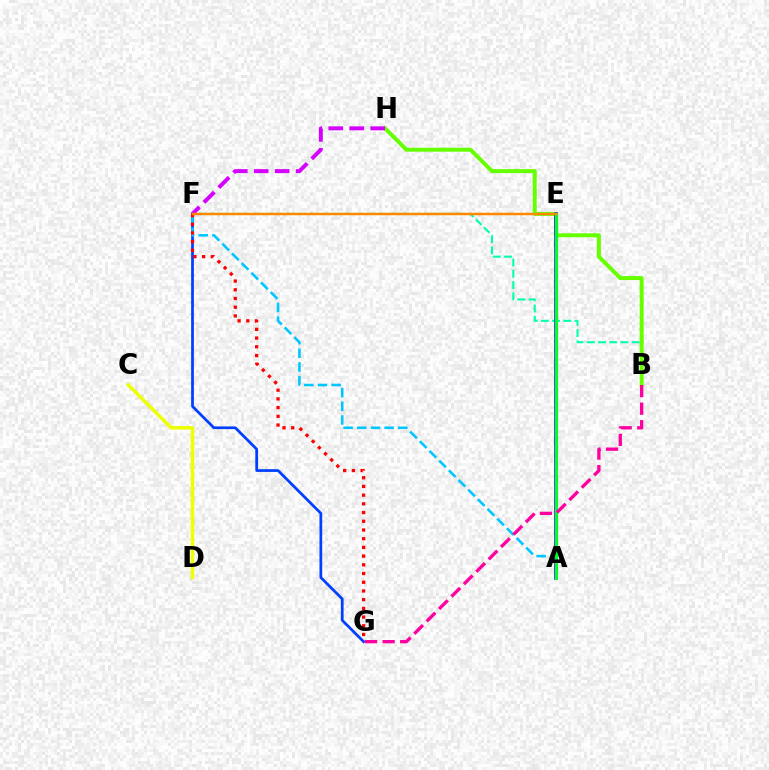{('F', 'G'): [{'color': '#003fff', 'line_style': 'solid', 'thickness': 1.97}, {'color': '#ff0000', 'line_style': 'dotted', 'thickness': 2.37}], ('B', 'F'): [{'color': '#00ffaf', 'line_style': 'dashed', 'thickness': 1.52}], ('B', 'H'): [{'color': '#66ff00', 'line_style': 'solid', 'thickness': 2.86}], ('A', 'F'): [{'color': '#00c7ff', 'line_style': 'dashed', 'thickness': 1.86}], ('A', 'E'): [{'color': '#4f00ff', 'line_style': 'solid', 'thickness': 2.59}, {'color': '#00ff27', 'line_style': 'solid', 'thickness': 2.29}], ('F', 'H'): [{'color': '#d600ff', 'line_style': 'dashed', 'thickness': 2.85}], ('E', 'F'): [{'color': '#ff8800', 'line_style': 'solid', 'thickness': 1.78}], ('C', 'D'): [{'color': '#eeff00', 'line_style': 'solid', 'thickness': 2.5}], ('B', 'G'): [{'color': '#ff00a0', 'line_style': 'dashed', 'thickness': 2.38}]}